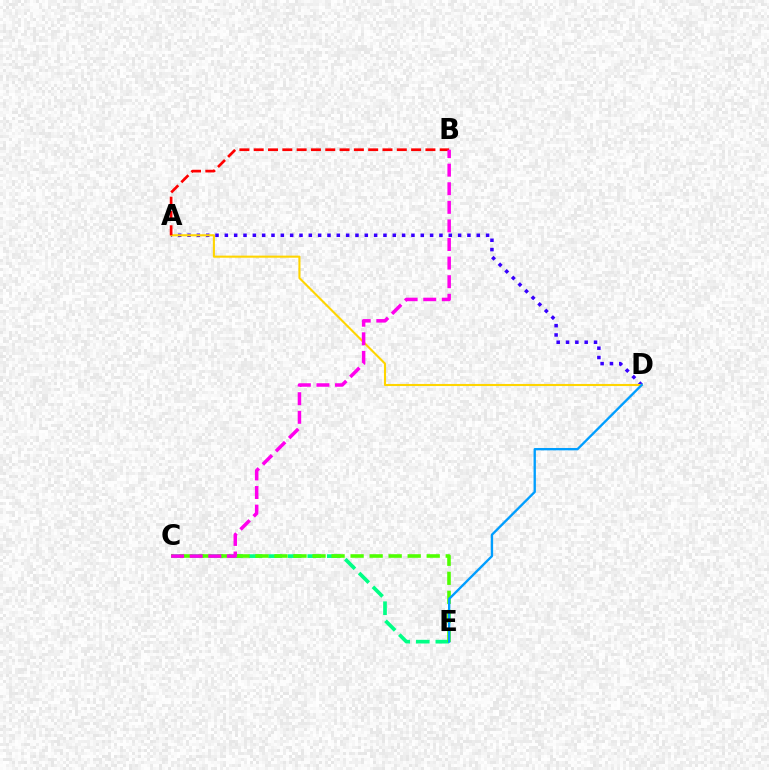{('A', 'D'): [{'color': '#3700ff', 'line_style': 'dotted', 'thickness': 2.54}, {'color': '#ffd500', 'line_style': 'solid', 'thickness': 1.51}], ('C', 'E'): [{'color': '#00ff86', 'line_style': 'dashed', 'thickness': 2.66}, {'color': '#4fff00', 'line_style': 'dashed', 'thickness': 2.58}], ('A', 'B'): [{'color': '#ff0000', 'line_style': 'dashed', 'thickness': 1.94}], ('B', 'C'): [{'color': '#ff00ed', 'line_style': 'dashed', 'thickness': 2.53}], ('D', 'E'): [{'color': '#009eff', 'line_style': 'solid', 'thickness': 1.69}]}